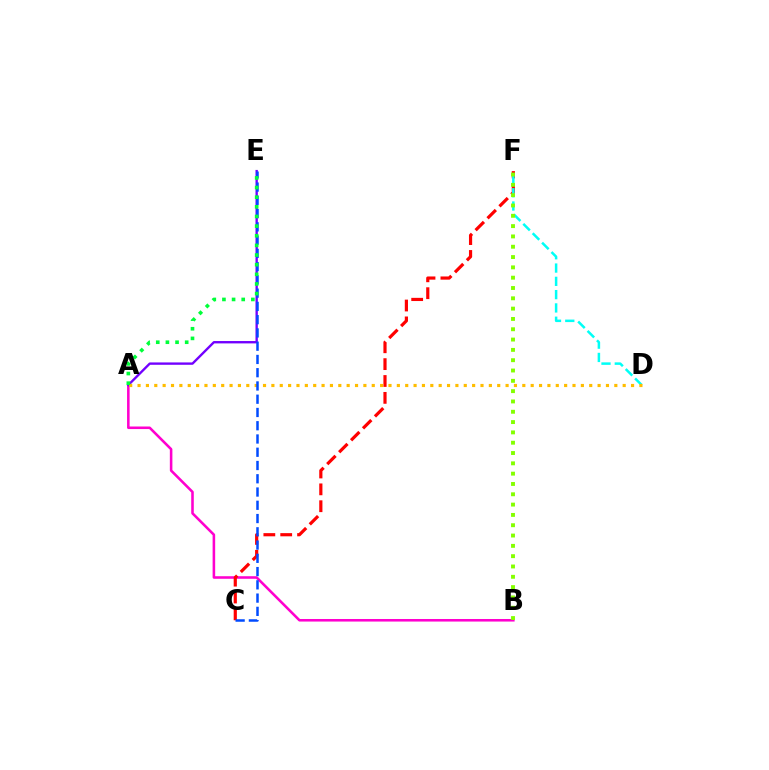{('A', 'B'): [{'color': '#ff00cf', 'line_style': 'solid', 'thickness': 1.84}], ('C', 'F'): [{'color': '#ff0000', 'line_style': 'dashed', 'thickness': 2.29}], ('D', 'F'): [{'color': '#00fff6', 'line_style': 'dashed', 'thickness': 1.81}], ('A', 'E'): [{'color': '#7200ff', 'line_style': 'solid', 'thickness': 1.7}, {'color': '#00ff39', 'line_style': 'dotted', 'thickness': 2.62}], ('A', 'D'): [{'color': '#ffbd00', 'line_style': 'dotted', 'thickness': 2.27}], ('B', 'F'): [{'color': '#84ff00', 'line_style': 'dotted', 'thickness': 2.8}], ('C', 'E'): [{'color': '#004bff', 'line_style': 'dashed', 'thickness': 1.8}]}